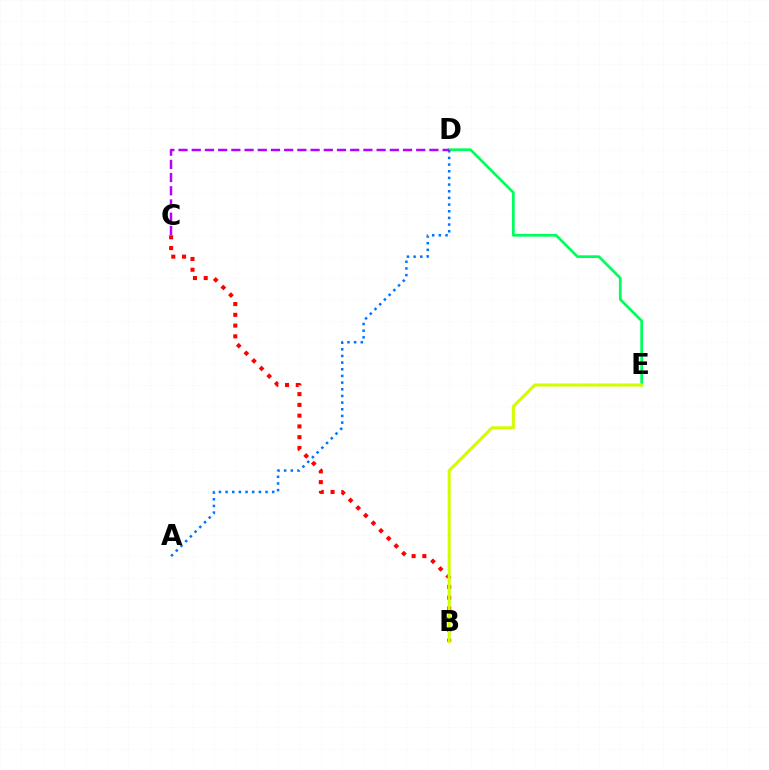{('B', 'C'): [{'color': '#ff0000', 'line_style': 'dotted', 'thickness': 2.92}], ('D', 'E'): [{'color': '#00ff5c', 'line_style': 'solid', 'thickness': 1.97}], ('B', 'E'): [{'color': '#d1ff00', 'line_style': 'solid', 'thickness': 2.19}], ('A', 'D'): [{'color': '#0074ff', 'line_style': 'dotted', 'thickness': 1.81}], ('C', 'D'): [{'color': '#b900ff', 'line_style': 'dashed', 'thickness': 1.79}]}